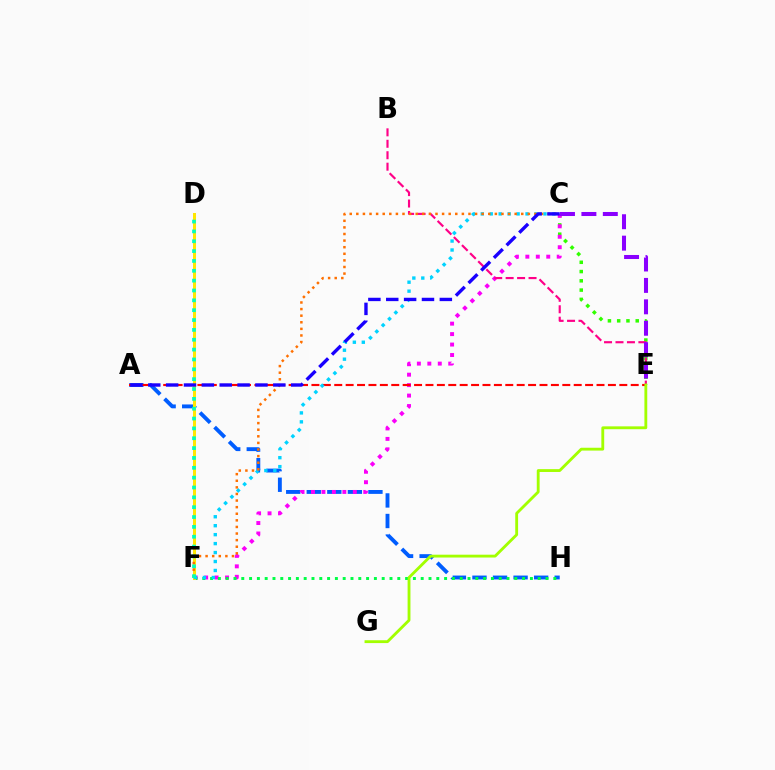{('A', 'H'): [{'color': '#005dff', 'line_style': 'dashed', 'thickness': 2.79}], ('C', 'E'): [{'color': '#31ff00', 'line_style': 'dotted', 'thickness': 2.52}, {'color': '#8a00ff', 'line_style': 'dashed', 'thickness': 2.91}], ('C', 'F'): [{'color': '#fa00f9', 'line_style': 'dotted', 'thickness': 2.84}, {'color': '#00d3ff', 'line_style': 'dotted', 'thickness': 2.43}, {'color': '#ff7000', 'line_style': 'dotted', 'thickness': 1.79}], ('B', 'E'): [{'color': '#ff0088', 'line_style': 'dashed', 'thickness': 1.56}], ('A', 'E'): [{'color': '#ff0000', 'line_style': 'dashed', 'thickness': 1.55}], ('F', 'H'): [{'color': '#00ff45', 'line_style': 'dotted', 'thickness': 2.12}], ('D', 'F'): [{'color': '#ffe600', 'line_style': 'solid', 'thickness': 2.18}, {'color': '#00ffbb', 'line_style': 'dotted', 'thickness': 2.68}], ('A', 'C'): [{'color': '#1900ff', 'line_style': 'dashed', 'thickness': 2.43}], ('E', 'G'): [{'color': '#a2ff00', 'line_style': 'solid', 'thickness': 2.05}]}